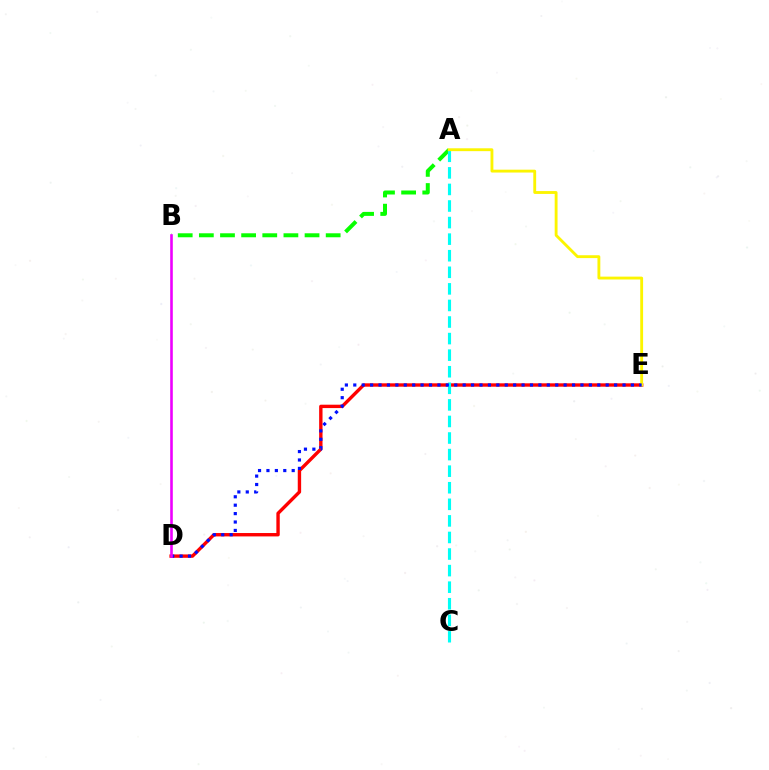{('A', 'B'): [{'color': '#08ff00', 'line_style': 'dashed', 'thickness': 2.87}], ('D', 'E'): [{'color': '#ff0000', 'line_style': 'solid', 'thickness': 2.43}, {'color': '#0010ff', 'line_style': 'dotted', 'thickness': 2.29}], ('A', 'C'): [{'color': '#00fff6', 'line_style': 'dashed', 'thickness': 2.25}], ('A', 'E'): [{'color': '#fcf500', 'line_style': 'solid', 'thickness': 2.05}], ('B', 'D'): [{'color': '#ee00ff', 'line_style': 'solid', 'thickness': 1.88}]}